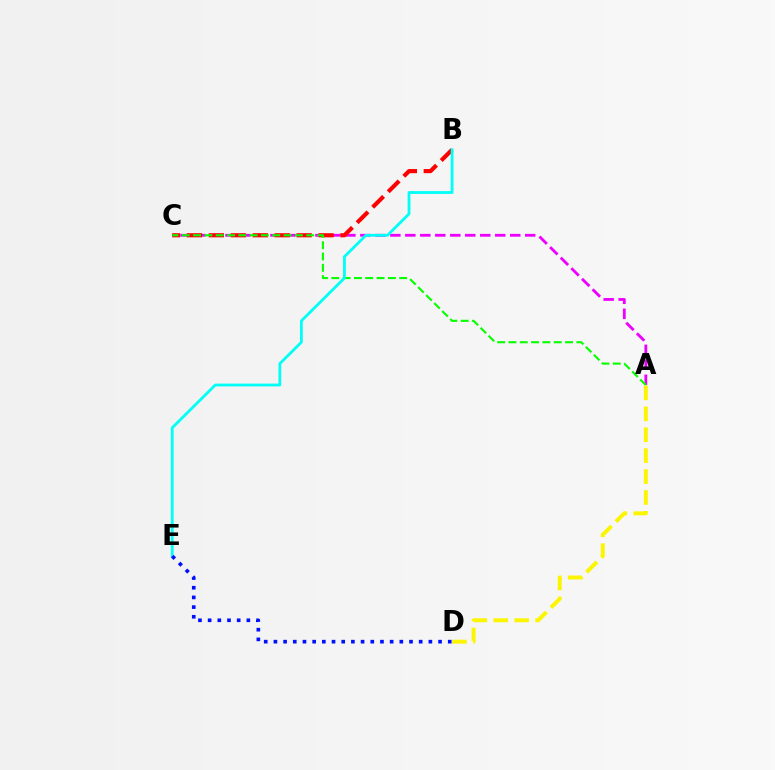{('A', 'C'): [{'color': '#ee00ff', 'line_style': 'dashed', 'thickness': 2.04}, {'color': '#08ff00', 'line_style': 'dashed', 'thickness': 1.54}], ('B', 'C'): [{'color': '#ff0000', 'line_style': 'dashed', 'thickness': 2.98}], ('B', 'E'): [{'color': '#00fff6', 'line_style': 'solid', 'thickness': 2.01}], ('D', 'E'): [{'color': '#0010ff', 'line_style': 'dotted', 'thickness': 2.63}], ('A', 'D'): [{'color': '#fcf500', 'line_style': 'dashed', 'thickness': 2.84}]}